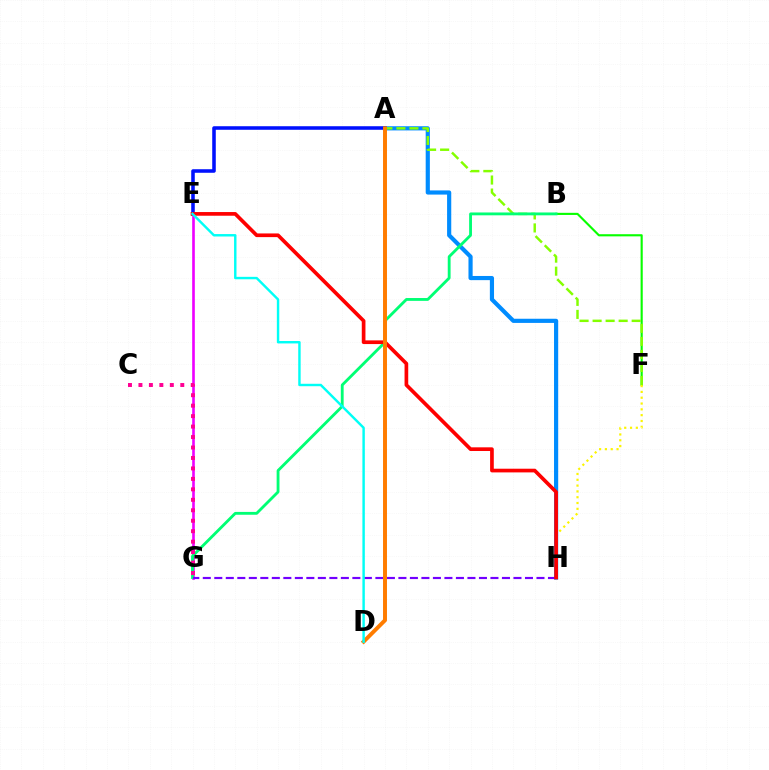{('A', 'H'): [{'color': '#008cff', 'line_style': 'solid', 'thickness': 3.0}], ('B', 'F'): [{'color': '#08ff00', 'line_style': 'solid', 'thickness': 1.54}], ('F', 'H'): [{'color': '#fcf500', 'line_style': 'dotted', 'thickness': 1.58}], ('A', 'F'): [{'color': '#84ff00', 'line_style': 'dashed', 'thickness': 1.77}], ('E', 'G'): [{'color': '#ee00ff', 'line_style': 'solid', 'thickness': 1.9}], ('B', 'G'): [{'color': '#00ff74', 'line_style': 'solid', 'thickness': 2.04}], ('A', 'E'): [{'color': '#0010ff', 'line_style': 'solid', 'thickness': 2.56}], ('C', 'G'): [{'color': '#ff0094', 'line_style': 'dotted', 'thickness': 2.84}], ('G', 'H'): [{'color': '#7200ff', 'line_style': 'dashed', 'thickness': 1.56}], ('E', 'H'): [{'color': '#ff0000', 'line_style': 'solid', 'thickness': 2.65}], ('A', 'D'): [{'color': '#ff7c00', 'line_style': 'solid', 'thickness': 2.84}], ('D', 'E'): [{'color': '#00fff6', 'line_style': 'solid', 'thickness': 1.75}]}